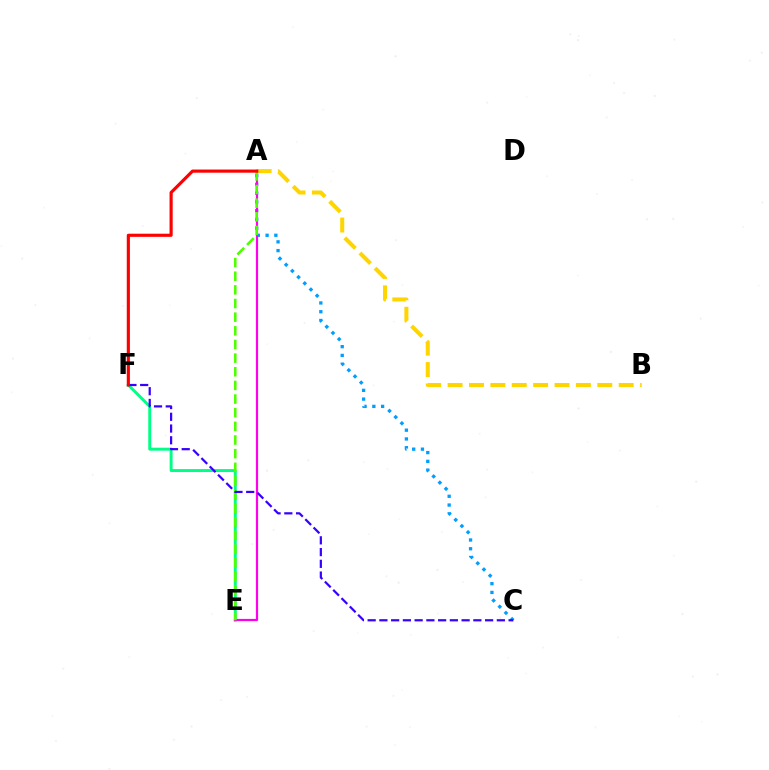{('A', 'B'): [{'color': '#ffd500', 'line_style': 'dashed', 'thickness': 2.91}], ('A', 'C'): [{'color': '#009eff', 'line_style': 'dotted', 'thickness': 2.38}], ('E', 'F'): [{'color': '#00ff86', 'line_style': 'solid', 'thickness': 2.11}], ('A', 'E'): [{'color': '#ff00ed', 'line_style': 'solid', 'thickness': 1.59}, {'color': '#4fff00', 'line_style': 'dashed', 'thickness': 1.85}], ('C', 'F'): [{'color': '#3700ff', 'line_style': 'dashed', 'thickness': 1.6}], ('A', 'F'): [{'color': '#ff0000', 'line_style': 'solid', 'thickness': 2.26}]}